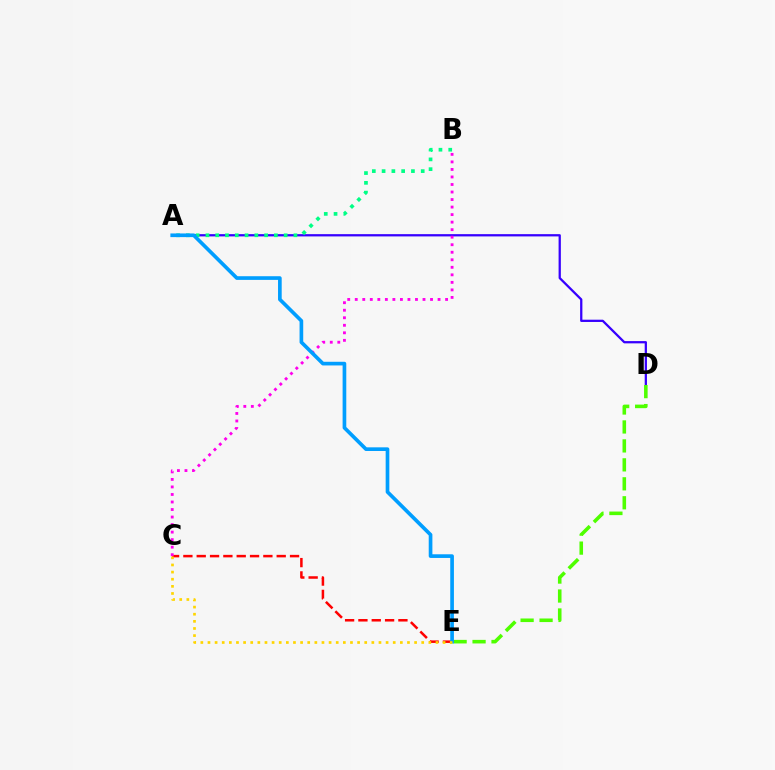{('C', 'E'): [{'color': '#ff0000', 'line_style': 'dashed', 'thickness': 1.81}, {'color': '#ffd500', 'line_style': 'dotted', 'thickness': 1.94}], ('A', 'D'): [{'color': '#3700ff', 'line_style': 'solid', 'thickness': 1.63}], ('B', 'C'): [{'color': '#ff00ed', 'line_style': 'dotted', 'thickness': 2.05}], ('D', 'E'): [{'color': '#4fff00', 'line_style': 'dashed', 'thickness': 2.58}], ('A', 'B'): [{'color': '#00ff86', 'line_style': 'dotted', 'thickness': 2.66}], ('A', 'E'): [{'color': '#009eff', 'line_style': 'solid', 'thickness': 2.64}]}